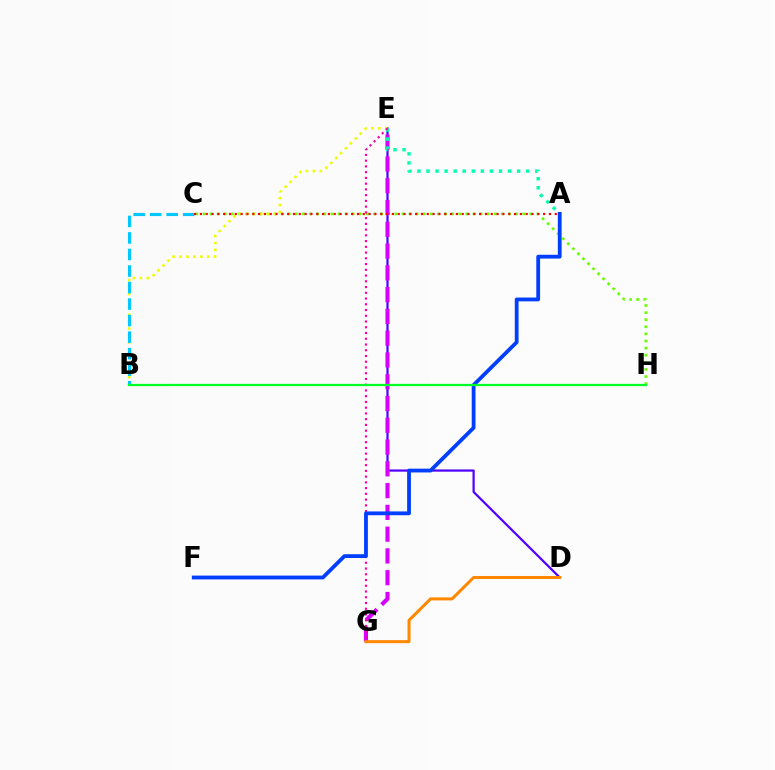{('D', 'E'): [{'color': '#4f00ff', 'line_style': 'solid', 'thickness': 1.6}], ('C', 'H'): [{'color': '#66ff00', 'line_style': 'dotted', 'thickness': 1.93}], ('B', 'E'): [{'color': '#eeff00', 'line_style': 'dotted', 'thickness': 1.88}], ('E', 'G'): [{'color': '#d600ff', 'line_style': 'dashed', 'thickness': 2.96}, {'color': '#ff00a0', 'line_style': 'dotted', 'thickness': 1.56}], ('B', 'C'): [{'color': '#00c7ff', 'line_style': 'dashed', 'thickness': 2.25}], ('A', 'E'): [{'color': '#00ffaf', 'line_style': 'dotted', 'thickness': 2.46}], ('A', 'C'): [{'color': '#ff0000', 'line_style': 'dotted', 'thickness': 1.58}], ('A', 'F'): [{'color': '#003fff', 'line_style': 'solid', 'thickness': 2.73}], ('D', 'G'): [{'color': '#ff8800', 'line_style': 'solid', 'thickness': 2.17}], ('B', 'H'): [{'color': '#00ff27', 'line_style': 'solid', 'thickness': 1.61}]}